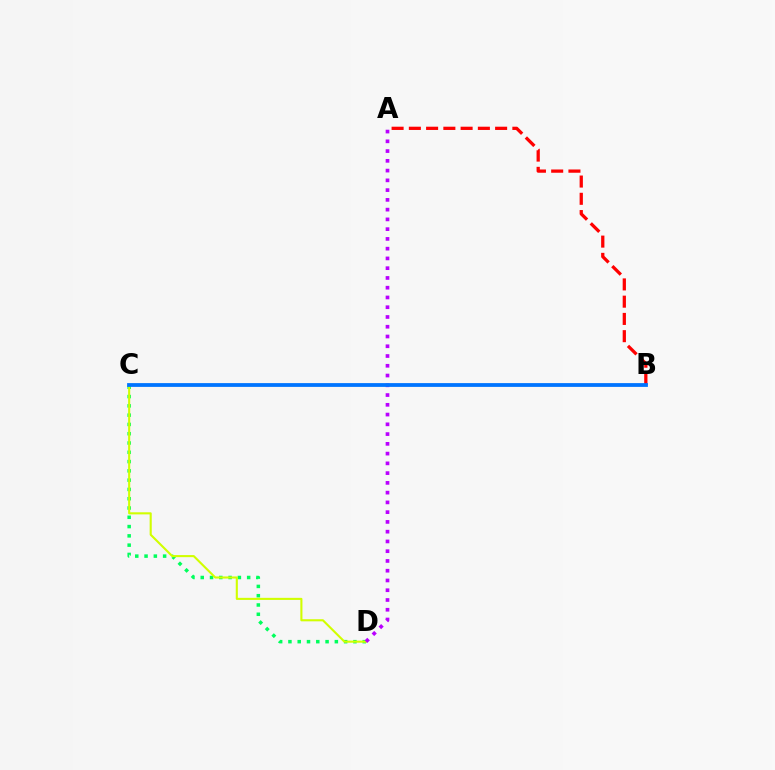{('C', 'D'): [{'color': '#00ff5c', 'line_style': 'dotted', 'thickness': 2.52}, {'color': '#d1ff00', 'line_style': 'solid', 'thickness': 1.51}], ('A', 'D'): [{'color': '#b900ff', 'line_style': 'dotted', 'thickness': 2.65}], ('A', 'B'): [{'color': '#ff0000', 'line_style': 'dashed', 'thickness': 2.34}], ('B', 'C'): [{'color': '#0074ff', 'line_style': 'solid', 'thickness': 2.72}]}